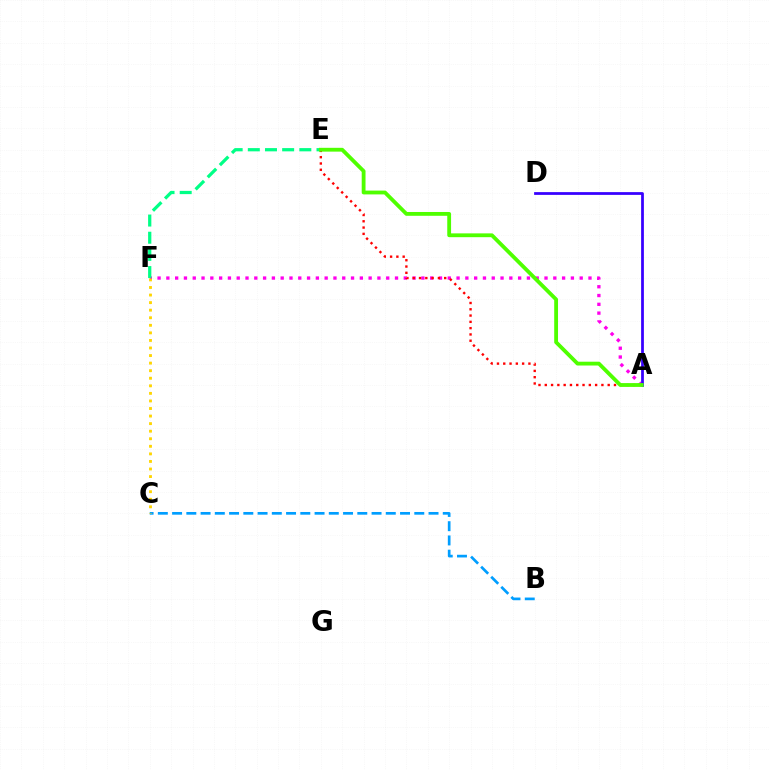{('A', 'F'): [{'color': '#ff00ed', 'line_style': 'dotted', 'thickness': 2.39}], ('B', 'C'): [{'color': '#009eff', 'line_style': 'dashed', 'thickness': 1.94}], ('A', 'E'): [{'color': '#ff0000', 'line_style': 'dotted', 'thickness': 1.71}, {'color': '#4fff00', 'line_style': 'solid', 'thickness': 2.75}], ('A', 'D'): [{'color': '#3700ff', 'line_style': 'solid', 'thickness': 1.98}], ('C', 'F'): [{'color': '#ffd500', 'line_style': 'dotted', 'thickness': 2.05}], ('E', 'F'): [{'color': '#00ff86', 'line_style': 'dashed', 'thickness': 2.33}]}